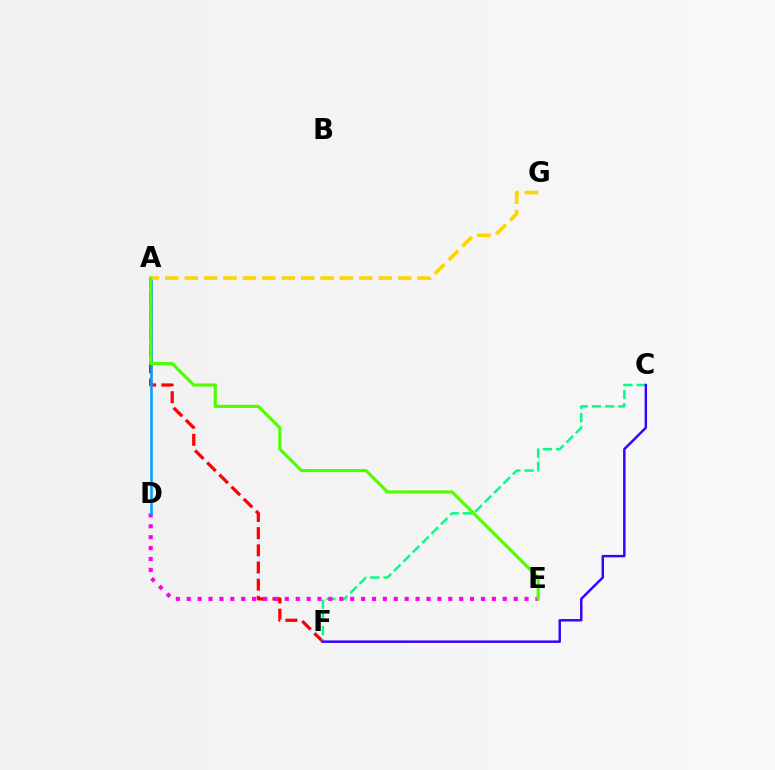{('A', 'F'): [{'color': '#ff0000', 'line_style': 'dashed', 'thickness': 2.33}], ('C', 'F'): [{'color': '#00ff86', 'line_style': 'dashed', 'thickness': 1.8}, {'color': '#3700ff', 'line_style': 'solid', 'thickness': 1.76}], ('D', 'E'): [{'color': '#ff00ed', 'line_style': 'dotted', 'thickness': 2.96}], ('A', 'D'): [{'color': '#009eff', 'line_style': 'solid', 'thickness': 1.82}], ('A', 'G'): [{'color': '#ffd500', 'line_style': 'dashed', 'thickness': 2.64}], ('A', 'E'): [{'color': '#4fff00', 'line_style': 'solid', 'thickness': 2.26}]}